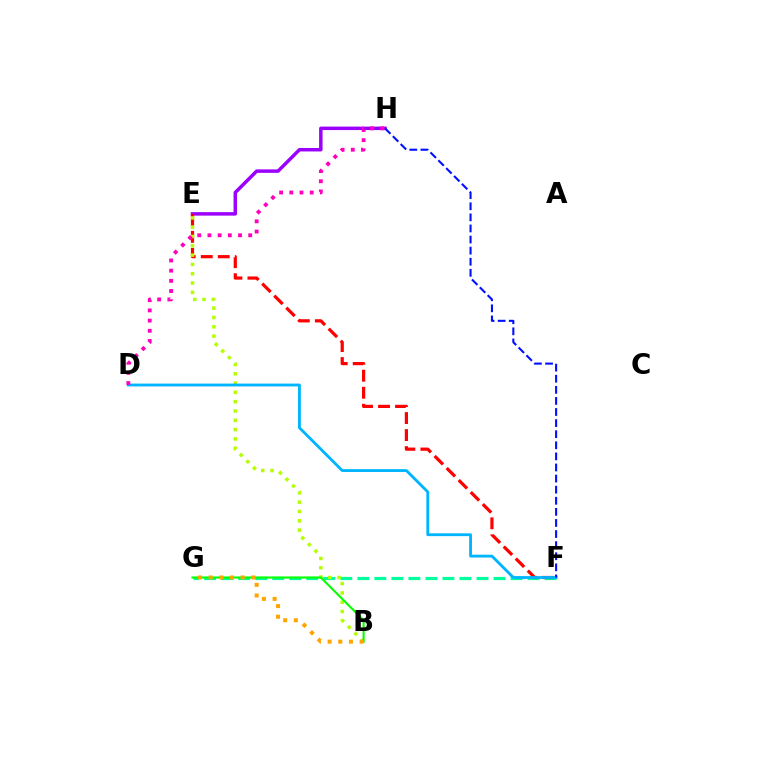{('E', 'H'): [{'color': '#9b00ff', 'line_style': 'solid', 'thickness': 2.51}], ('F', 'G'): [{'color': '#00ff9d', 'line_style': 'dashed', 'thickness': 2.31}], ('E', 'F'): [{'color': '#ff0000', 'line_style': 'dashed', 'thickness': 2.31}], ('B', 'E'): [{'color': '#b3ff00', 'line_style': 'dotted', 'thickness': 2.53}], ('D', 'F'): [{'color': '#00b5ff', 'line_style': 'solid', 'thickness': 2.04}], ('F', 'H'): [{'color': '#0010ff', 'line_style': 'dashed', 'thickness': 1.51}], ('D', 'H'): [{'color': '#ff00bd', 'line_style': 'dotted', 'thickness': 2.77}], ('B', 'G'): [{'color': '#08ff00', 'line_style': 'solid', 'thickness': 1.51}, {'color': '#ffa500', 'line_style': 'dotted', 'thickness': 2.9}]}